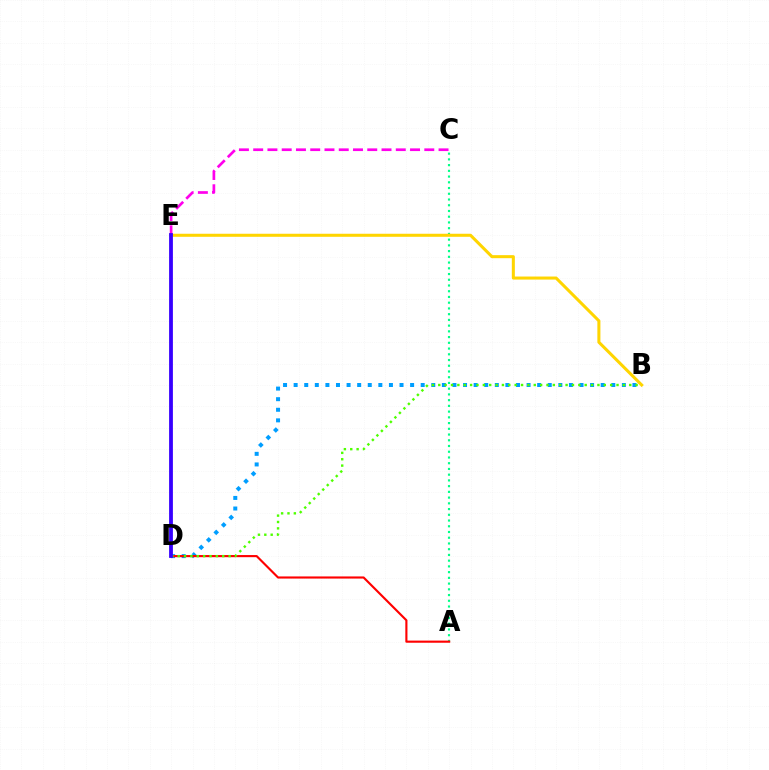{('B', 'D'): [{'color': '#009eff', 'line_style': 'dotted', 'thickness': 2.88}, {'color': '#4fff00', 'line_style': 'dotted', 'thickness': 1.73}], ('A', 'C'): [{'color': '#00ff86', 'line_style': 'dotted', 'thickness': 1.56}], ('A', 'D'): [{'color': '#ff0000', 'line_style': 'solid', 'thickness': 1.54}], ('B', 'E'): [{'color': '#ffd500', 'line_style': 'solid', 'thickness': 2.19}], ('C', 'E'): [{'color': '#ff00ed', 'line_style': 'dashed', 'thickness': 1.94}], ('D', 'E'): [{'color': '#3700ff', 'line_style': 'solid', 'thickness': 2.74}]}